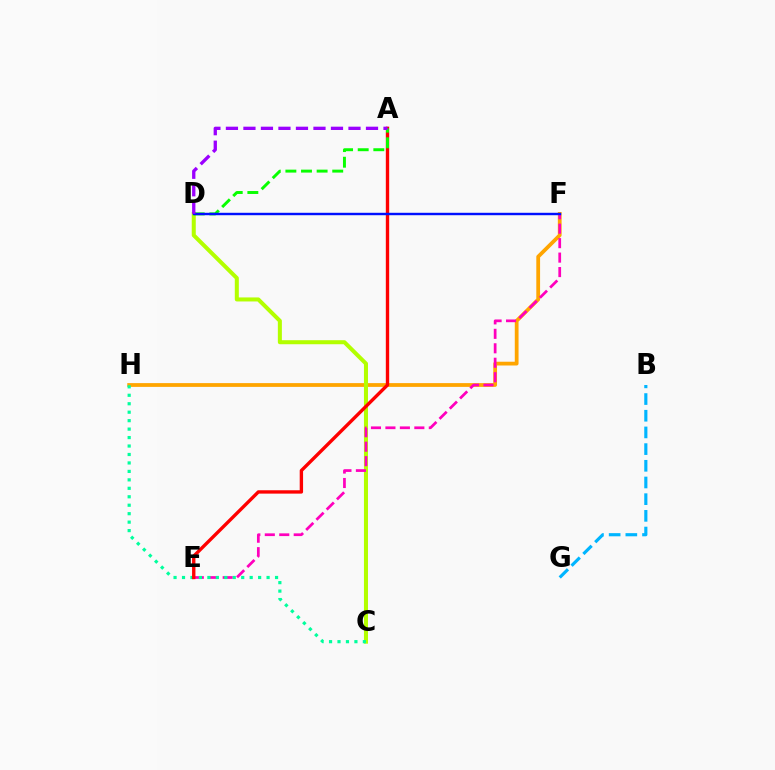{('F', 'H'): [{'color': '#ffa500', 'line_style': 'solid', 'thickness': 2.72}], ('C', 'D'): [{'color': '#b3ff00', 'line_style': 'solid', 'thickness': 2.9}], ('B', 'G'): [{'color': '#00b5ff', 'line_style': 'dashed', 'thickness': 2.27}], ('E', 'F'): [{'color': '#ff00bd', 'line_style': 'dashed', 'thickness': 1.96}], ('C', 'H'): [{'color': '#00ff9d', 'line_style': 'dotted', 'thickness': 2.3}], ('A', 'E'): [{'color': '#ff0000', 'line_style': 'solid', 'thickness': 2.42}], ('A', 'D'): [{'color': '#08ff00', 'line_style': 'dashed', 'thickness': 2.12}, {'color': '#9b00ff', 'line_style': 'dashed', 'thickness': 2.38}], ('D', 'F'): [{'color': '#0010ff', 'line_style': 'solid', 'thickness': 1.74}]}